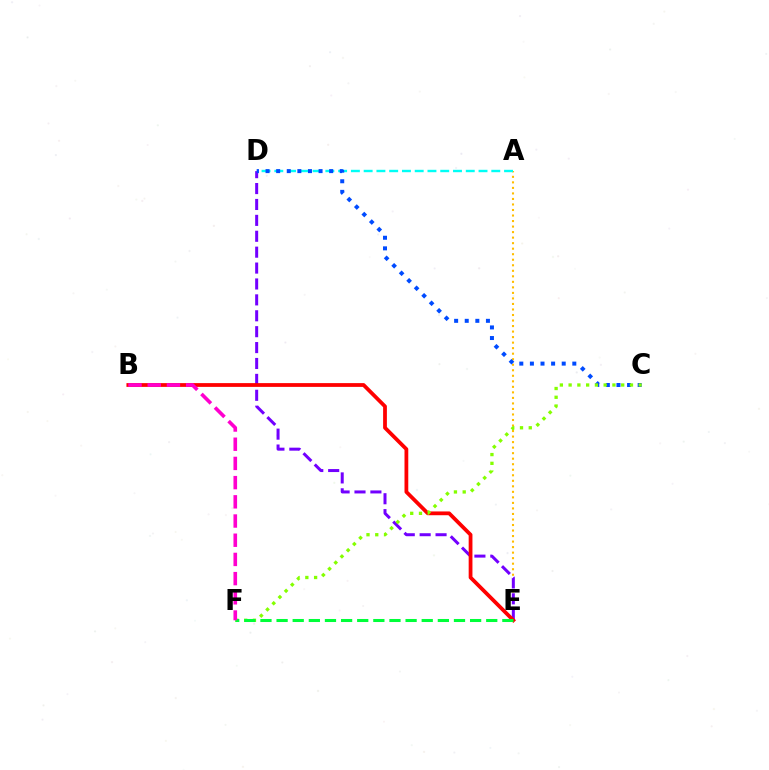{('A', 'E'): [{'color': '#ffbd00', 'line_style': 'dotted', 'thickness': 1.5}], ('D', 'E'): [{'color': '#7200ff', 'line_style': 'dashed', 'thickness': 2.16}], ('A', 'D'): [{'color': '#00fff6', 'line_style': 'dashed', 'thickness': 1.73}], ('C', 'D'): [{'color': '#004bff', 'line_style': 'dotted', 'thickness': 2.88}], ('B', 'E'): [{'color': '#ff0000', 'line_style': 'solid', 'thickness': 2.72}], ('C', 'F'): [{'color': '#84ff00', 'line_style': 'dotted', 'thickness': 2.38}], ('E', 'F'): [{'color': '#00ff39', 'line_style': 'dashed', 'thickness': 2.19}], ('B', 'F'): [{'color': '#ff00cf', 'line_style': 'dashed', 'thickness': 2.61}]}